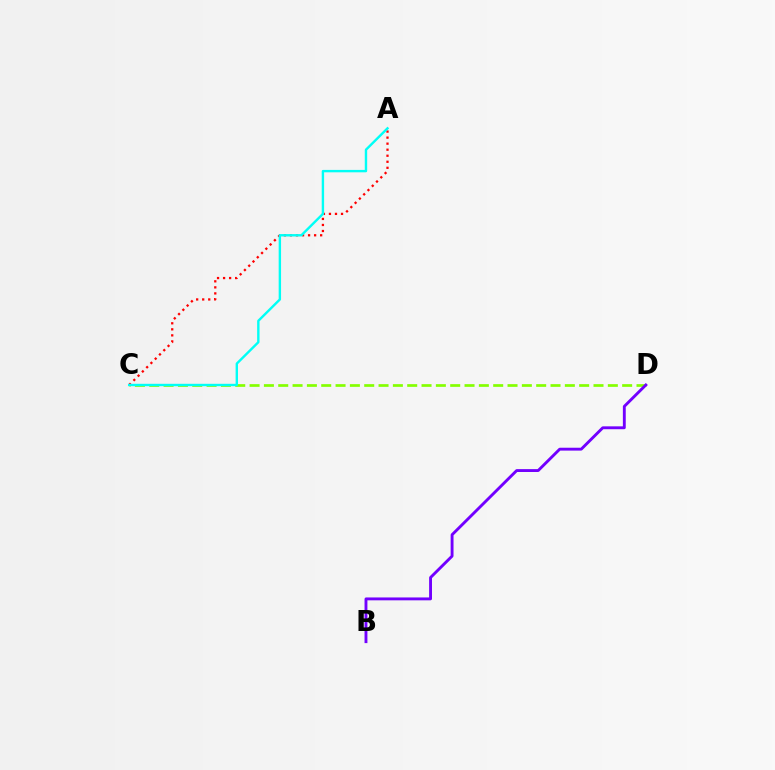{('A', 'C'): [{'color': '#ff0000', 'line_style': 'dotted', 'thickness': 1.64}, {'color': '#00fff6', 'line_style': 'solid', 'thickness': 1.73}], ('C', 'D'): [{'color': '#84ff00', 'line_style': 'dashed', 'thickness': 1.95}], ('B', 'D'): [{'color': '#7200ff', 'line_style': 'solid', 'thickness': 2.07}]}